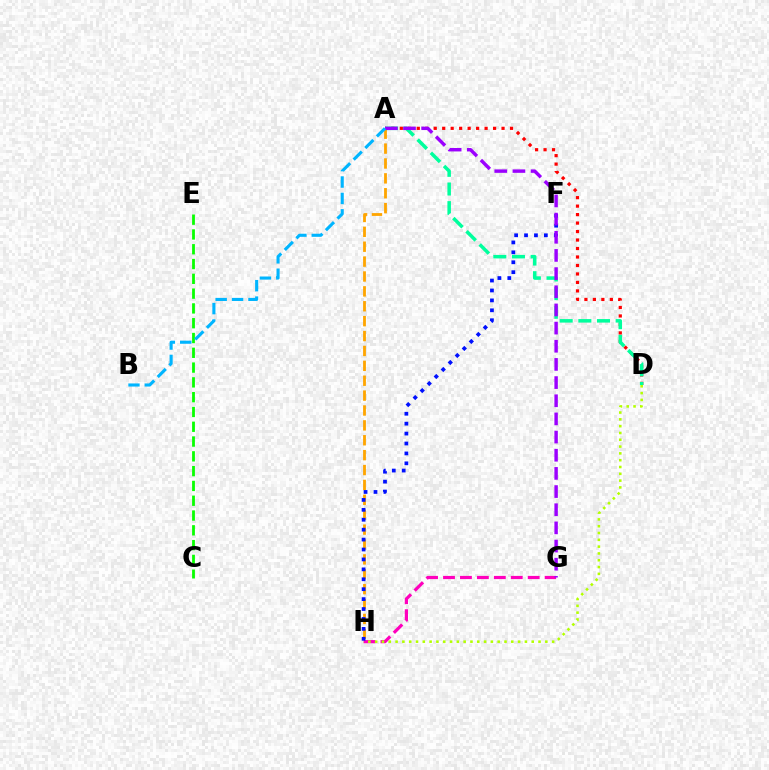{('A', 'D'): [{'color': '#ff0000', 'line_style': 'dotted', 'thickness': 2.3}, {'color': '#00ff9d', 'line_style': 'dashed', 'thickness': 2.53}], ('G', 'H'): [{'color': '#ff00bd', 'line_style': 'dashed', 'thickness': 2.3}], ('A', 'H'): [{'color': '#ffa500', 'line_style': 'dashed', 'thickness': 2.02}], ('D', 'H'): [{'color': '#b3ff00', 'line_style': 'dotted', 'thickness': 1.85}], ('F', 'H'): [{'color': '#0010ff', 'line_style': 'dotted', 'thickness': 2.7}], ('C', 'E'): [{'color': '#08ff00', 'line_style': 'dashed', 'thickness': 2.01}], ('A', 'G'): [{'color': '#9b00ff', 'line_style': 'dashed', 'thickness': 2.47}], ('A', 'B'): [{'color': '#00b5ff', 'line_style': 'dashed', 'thickness': 2.23}]}